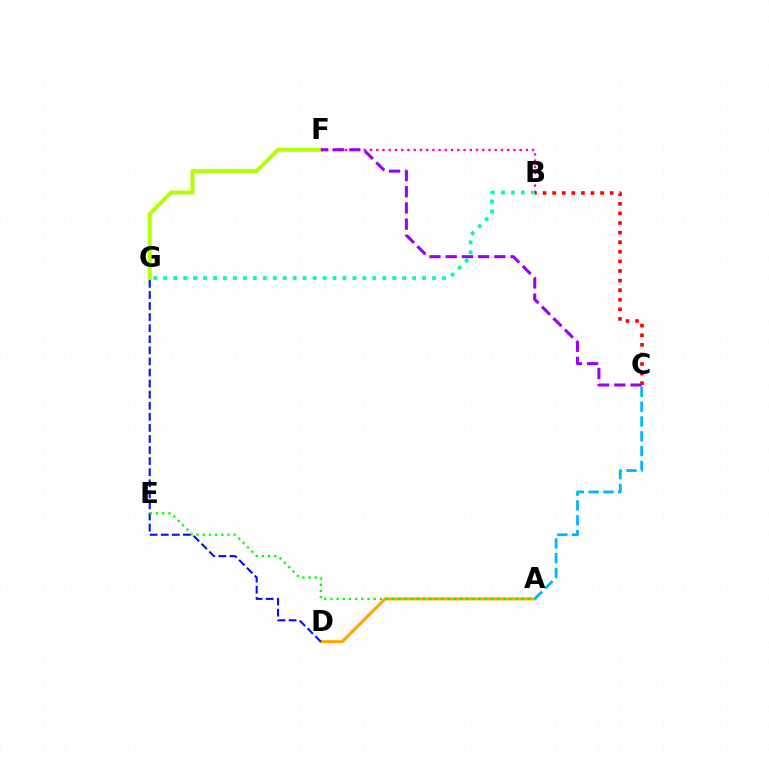{('F', 'G'): [{'color': '#b3ff00', 'line_style': 'solid', 'thickness': 2.88}], ('B', 'F'): [{'color': '#ff00bd', 'line_style': 'dotted', 'thickness': 1.69}], ('B', 'G'): [{'color': '#00ff9d', 'line_style': 'dotted', 'thickness': 2.71}], ('A', 'D'): [{'color': '#ffa500', 'line_style': 'solid', 'thickness': 2.22}], ('A', 'C'): [{'color': '#00b5ff', 'line_style': 'dashed', 'thickness': 2.01}], ('D', 'G'): [{'color': '#0010ff', 'line_style': 'dashed', 'thickness': 1.51}], ('A', 'E'): [{'color': '#08ff00', 'line_style': 'dotted', 'thickness': 1.68}], ('B', 'C'): [{'color': '#ff0000', 'line_style': 'dotted', 'thickness': 2.61}], ('C', 'F'): [{'color': '#9b00ff', 'line_style': 'dashed', 'thickness': 2.2}]}